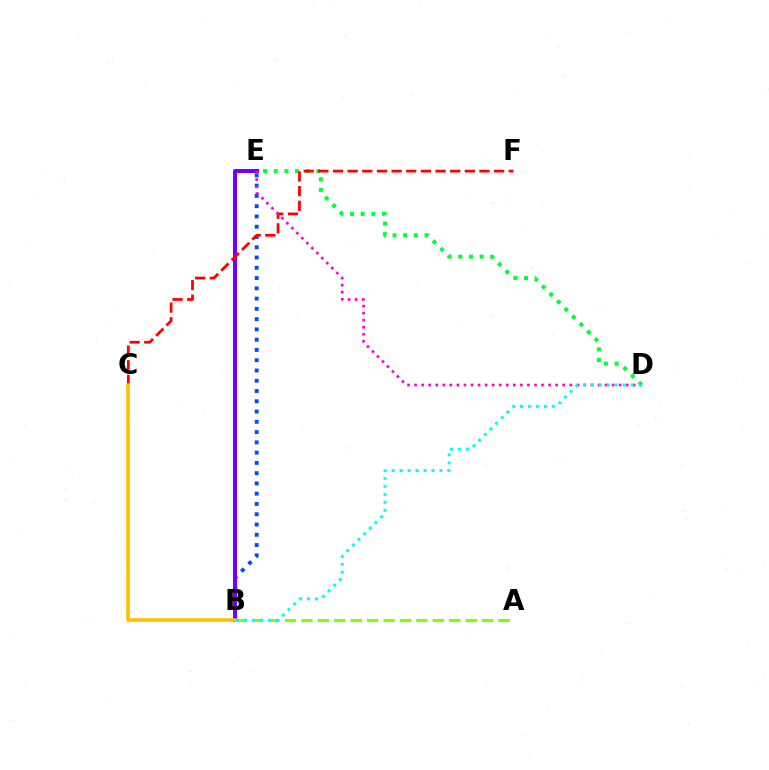{('D', 'E'): [{'color': '#00ff39', 'line_style': 'dotted', 'thickness': 2.89}, {'color': '#ff00cf', 'line_style': 'dotted', 'thickness': 1.92}], ('B', 'E'): [{'color': '#004bff', 'line_style': 'dotted', 'thickness': 2.79}, {'color': '#7200ff', 'line_style': 'solid', 'thickness': 2.91}], ('C', 'F'): [{'color': '#ff0000', 'line_style': 'dashed', 'thickness': 1.99}], ('B', 'C'): [{'color': '#ffbd00', 'line_style': 'solid', 'thickness': 2.57}], ('A', 'B'): [{'color': '#84ff00', 'line_style': 'dashed', 'thickness': 2.23}], ('B', 'D'): [{'color': '#00fff6', 'line_style': 'dotted', 'thickness': 2.17}]}